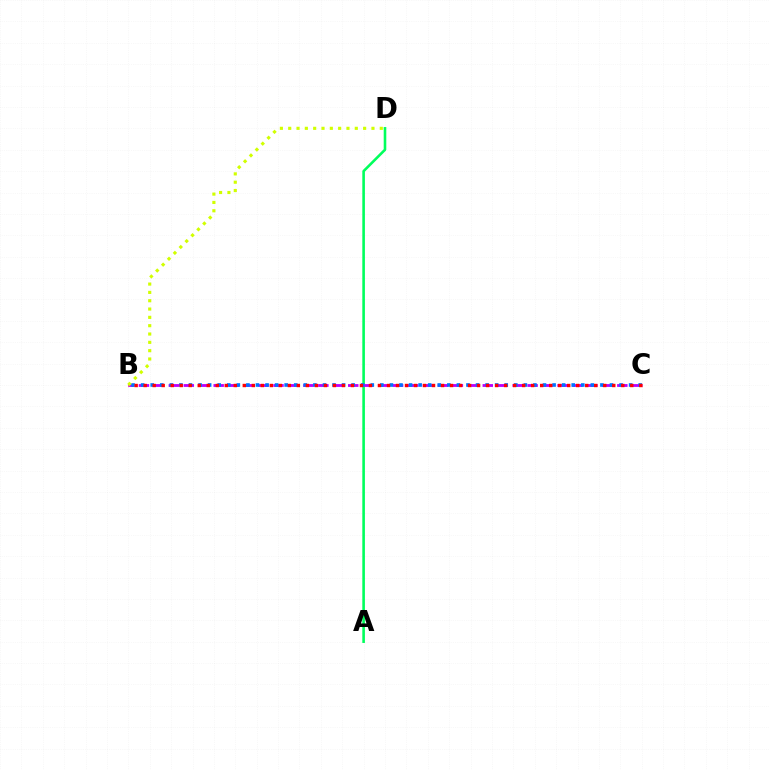{('A', 'D'): [{'color': '#00ff5c', 'line_style': 'solid', 'thickness': 1.87}], ('B', 'C'): [{'color': '#b900ff', 'line_style': 'dashed', 'thickness': 2.03}, {'color': '#0074ff', 'line_style': 'dotted', 'thickness': 2.6}, {'color': '#ff0000', 'line_style': 'dotted', 'thickness': 2.45}], ('B', 'D'): [{'color': '#d1ff00', 'line_style': 'dotted', 'thickness': 2.26}]}